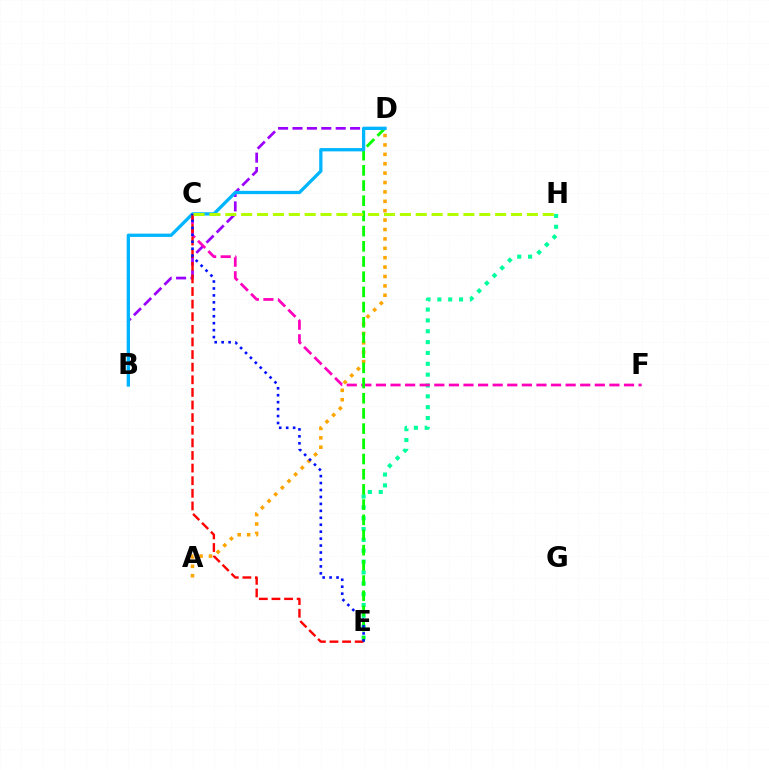{('E', 'H'): [{'color': '#00ff9d', 'line_style': 'dotted', 'thickness': 2.95}], ('B', 'D'): [{'color': '#9b00ff', 'line_style': 'dashed', 'thickness': 1.96}, {'color': '#00b5ff', 'line_style': 'solid', 'thickness': 2.37}], ('A', 'D'): [{'color': '#ffa500', 'line_style': 'dotted', 'thickness': 2.55}], ('C', 'F'): [{'color': '#ff00bd', 'line_style': 'dashed', 'thickness': 1.98}], ('D', 'E'): [{'color': '#08ff00', 'line_style': 'dashed', 'thickness': 2.06}], ('C', 'E'): [{'color': '#ff0000', 'line_style': 'dashed', 'thickness': 1.71}, {'color': '#0010ff', 'line_style': 'dotted', 'thickness': 1.89}], ('C', 'H'): [{'color': '#b3ff00', 'line_style': 'dashed', 'thickness': 2.16}]}